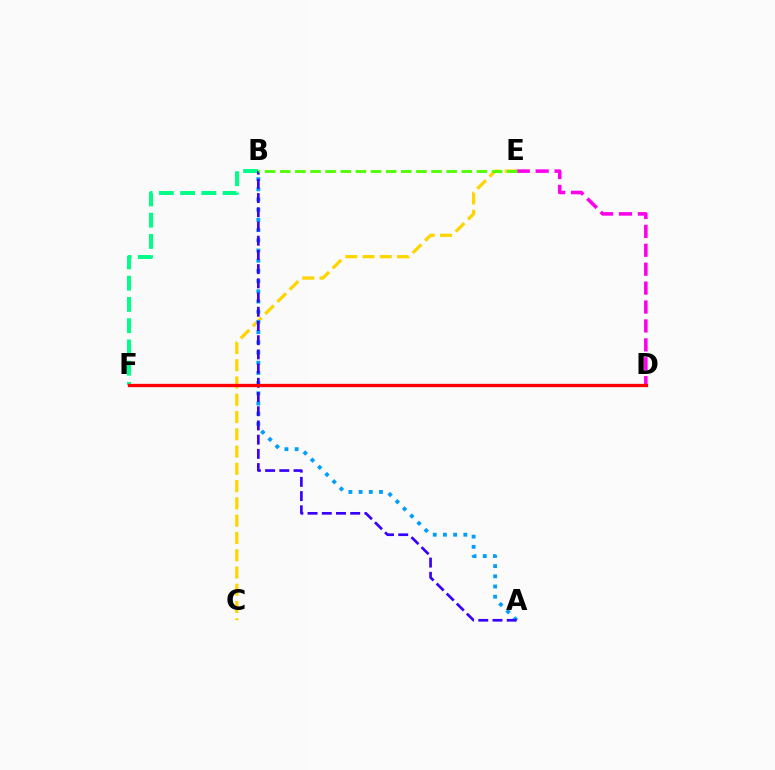{('D', 'E'): [{'color': '#ff00ed', 'line_style': 'dashed', 'thickness': 2.57}], ('C', 'E'): [{'color': '#ffd500', 'line_style': 'dashed', 'thickness': 2.35}], ('A', 'B'): [{'color': '#009eff', 'line_style': 'dotted', 'thickness': 2.77}, {'color': '#3700ff', 'line_style': 'dashed', 'thickness': 1.93}], ('B', 'F'): [{'color': '#00ff86', 'line_style': 'dashed', 'thickness': 2.89}], ('D', 'F'): [{'color': '#ff0000', 'line_style': 'solid', 'thickness': 2.37}], ('B', 'E'): [{'color': '#4fff00', 'line_style': 'dashed', 'thickness': 2.06}]}